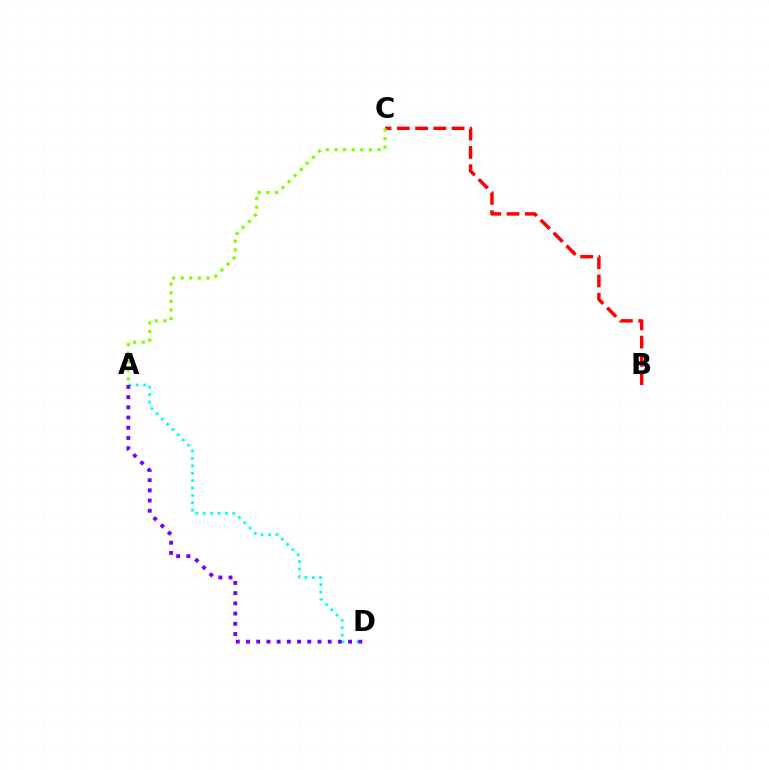{('A', 'D'): [{'color': '#00fff6', 'line_style': 'dotted', 'thickness': 2.01}, {'color': '#7200ff', 'line_style': 'dotted', 'thickness': 2.77}], ('B', 'C'): [{'color': '#ff0000', 'line_style': 'dashed', 'thickness': 2.48}], ('A', 'C'): [{'color': '#84ff00', 'line_style': 'dotted', 'thickness': 2.33}]}